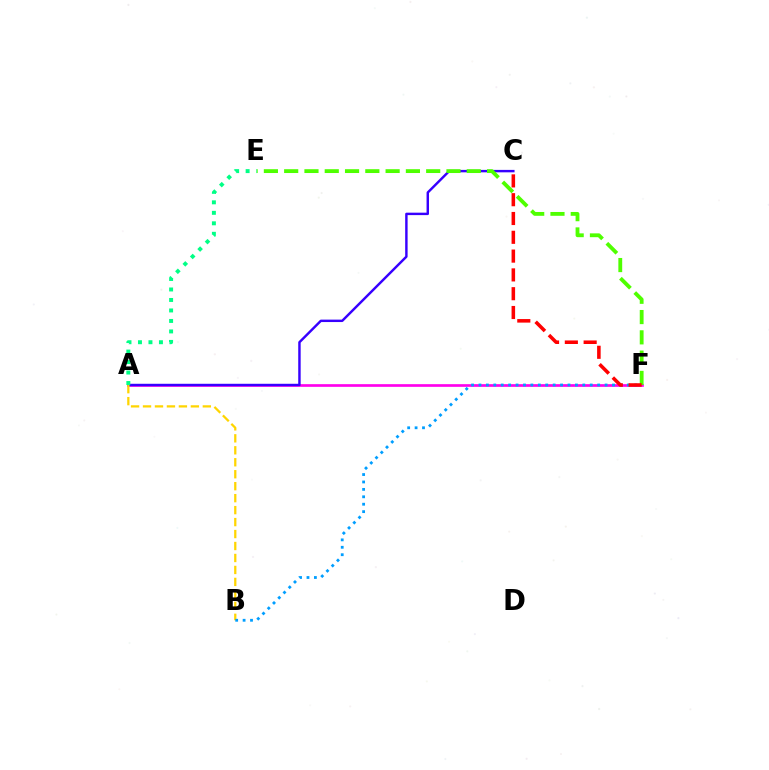{('A', 'F'): [{'color': '#ff00ed', 'line_style': 'solid', 'thickness': 1.93}], ('A', 'C'): [{'color': '#3700ff', 'line_style': 'solid', 'thickness': 1.75}], ('A', 'B'): [{'color': '#ffd500', 'line_style': 'dashed', 'thickness': 1.63}], ('E', 'F'): [{'color': '#4fff00', 'line_style': 'dashed', 'thickness': 2.76}], ('A', 'E'): [{'color': '#00ff86', 'line_style': 'dotted', 'thickness': 2.85}], ('B', 'F'): [{'color': '#009eff', 'line_style': 'dotted', 'thickness': 2.02}], ('C', 'F'): [{'color': '#ff0000', 'line_style': 'dashed', 'thickness': 2.55}]}